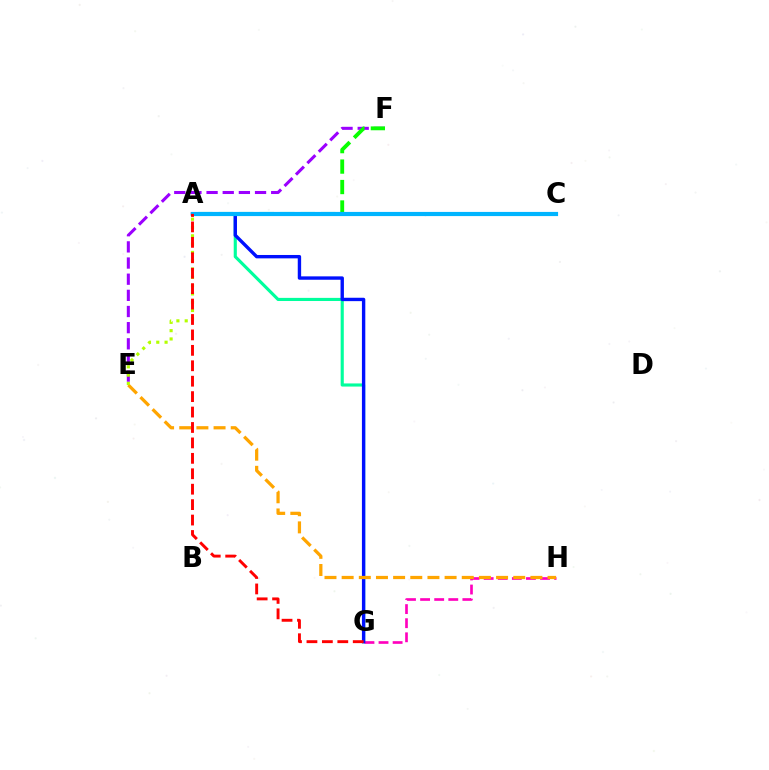{('A', 'G'): [{'color': '#00ff9d', 'line_style': 'solid', 'thickness': 2.25}, {'color': '#0010ff', 'line_style': 'solid', 'thickness': 2.44}, {'color': '#ff0000', 'line_style': 'dashed', 'thickness': 2.1}], ('E', 'F'): [{'color': '#9b00ff', 'line_style': 'dashed', 'thickness': 2.19}], ('A', 'F'): [{'color': '#08ff00', 'line_style': 'dashed', 'thickness': 2.78}], ('G', 'H'): [{'color': '#ff00bd', 'line_style': 'dashed', 'thickness': 1.91}], ('A', 'C'): [{'color': '#00b5ff', 'line_style': 'solid', 'thickness': 3.0}], ('E', 'H'): [{'color': '#ffa500', 'line_style': 'dashed', 'thickness': 2.33}], ('A', 'E'): [{'color': '#b3ff00', 'line_style': 'dotted', 'thickness': 2.26}]}